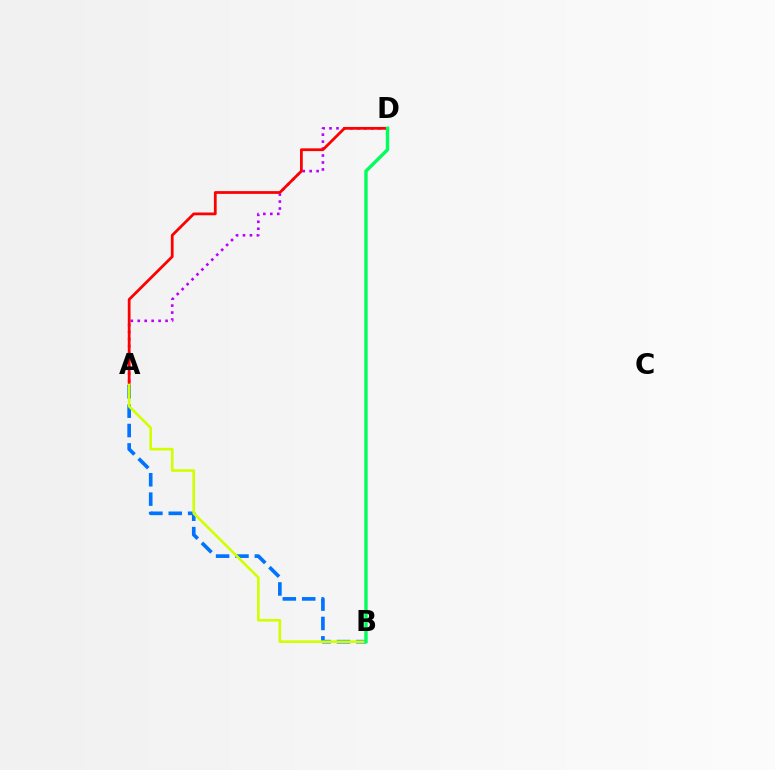{('A', 'B'): [{'color': '#0074ff', 'line_style': 'dashed', 'thickness': 2.63}, {'color': '#d1ff00', 'line_style': 'solid', 'thickness': 1.89}], ('A', 'D'): [{'color': '#b900ff', 'line_style': 'dotted', 'thickness': 1.89}, {'color': '#ff0000', 'line_style': 'solid', 'thickness': 1.99}], ('B', 'D'): [{'color': '#00ff5c', 'line_style': 'solid', 'thickness': 2.43}]}